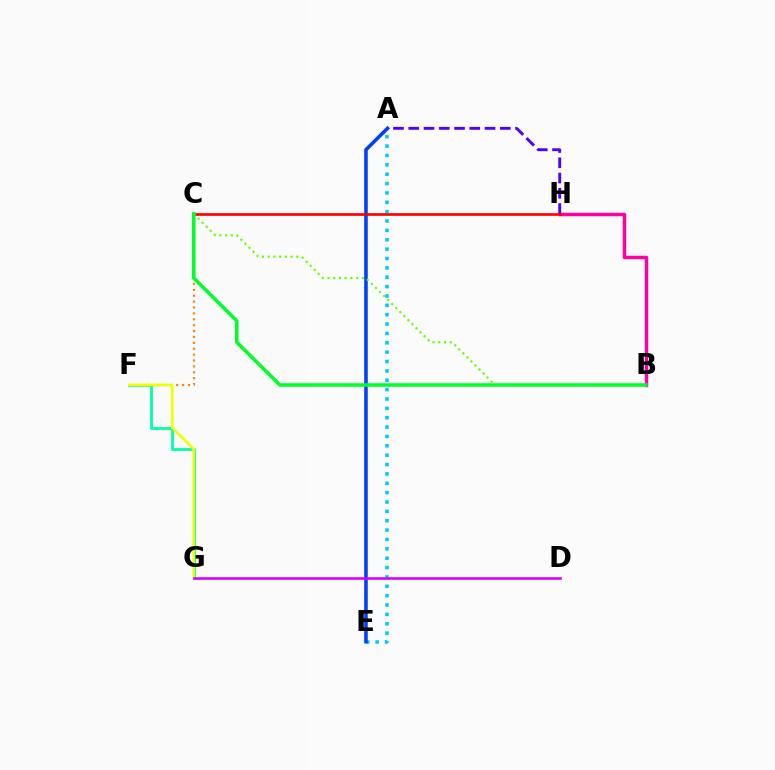{('C', 'F'): [{'color': '#ff8800', 'line_style': 'dotted', 'thickness': 1.6}], ('B', 'H'): [{'color': '#ff00a0', 'line_style': 'solid', 'thickness': 2.48}], ('A', 'E'): [{'color': '#00c7ff', 'line_style': 'dotted', 'thickness': 2.54}, {'color': '#003fff', 'line_style': 'solid', 'thickness': 2.57}], ('F', 'G'): [{'color': '#00ffaf', 'line_style': 'solid', 'thickness': 2.01}, {'color': '#eeff00', 'line_style': 'solid', 'thickness': 1.88}], ('A', 'H'): [{'color': '#4f00ff', 'line_style': 'dashed', 'thickness': 2.07}], ('C', 'H'): [{'color': '#ff0000', 'line_style': 'solid', 'thickness': 1.92}], ('B', 'C'): [{'color': '#66ff00', 'line_style': 'dotted', 'thickness': 1.55}, {'color': '#00ff27', 'line_style': 'solid', 'thickness': 2.53}], ('D', 'G'): [{'color': '#d600ff', 'line_style': 'solid', 'thickness': 1.85}]}